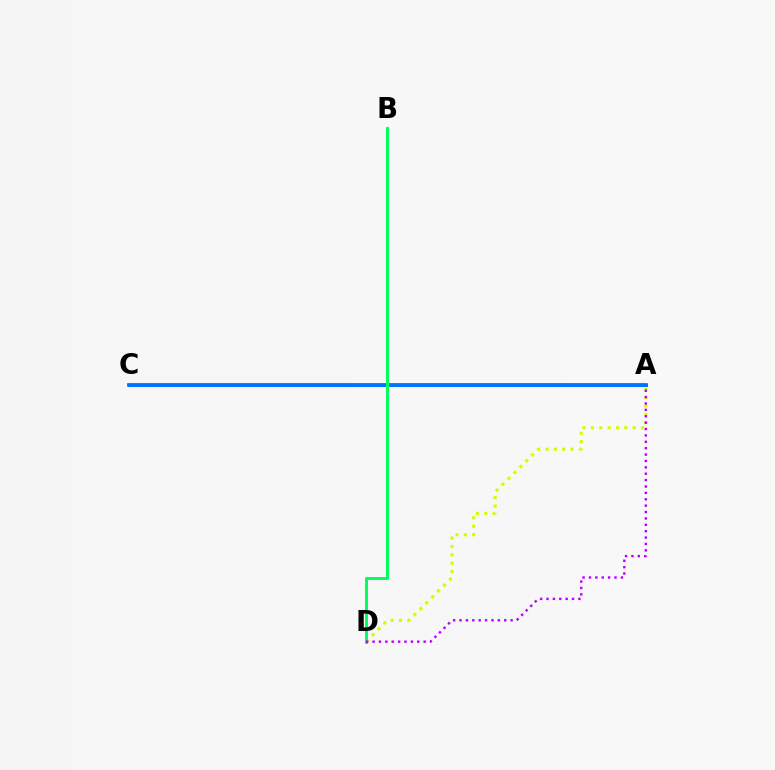{('A', 'C'): [{'color': '#ff0000', 'line_style': 'solid', 'thickness': 2.58}, {'color': '#0074ff', 'line_style': 'solid', 'thickness': 2.19}], ('A', 'D'): [{'color': '#d1ff00', 'line_style': 'dotted', 'thickness': 2.27}, {'color': '#b900ff', 'line_style': 'dotted', 'thickness': 1.73}], ('B', 'D'): [{'color': '#00ff5c', 'line_style': 'solid', 'thickness': 2.13}]}